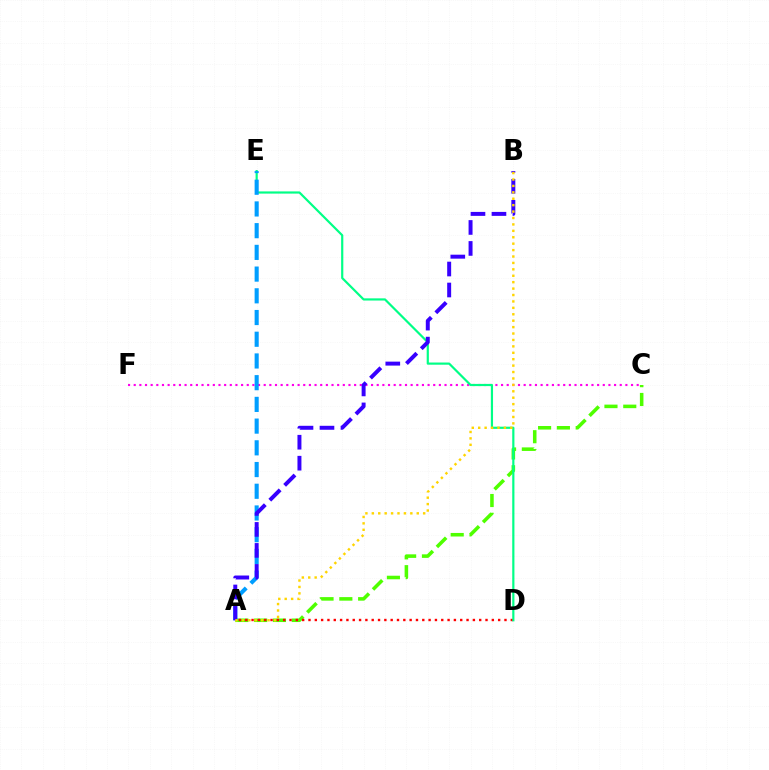{('A', 'C'): [{'color': '#4fff00', 'line_style': 'dashed', 'thickness': 2.56}], ('A', 'D'): [{'color': '#ff0000', 'line_style': 'dotted', 'thickness': 1.72}], ('C', 'F'): [{'color': '#ff00ed', 'line_style': 'dotted', 'thickness': 1.54}], ('D', 'E'): [{'color': '#00ff86', 'line_style': 'solid', 'thickness': 1.57}], ('A', 'E'): [{'color': '#009eff', 'line_style': 'dashed', 'thickness': 2.95}], ('A', 'B'): [{'color': '#3700ff', 'line_style': 'dashed', 'thickness': 2.85}, {'color': '#ffd500', 'line_style': 'dotted', 'thickness': 1.74}]}